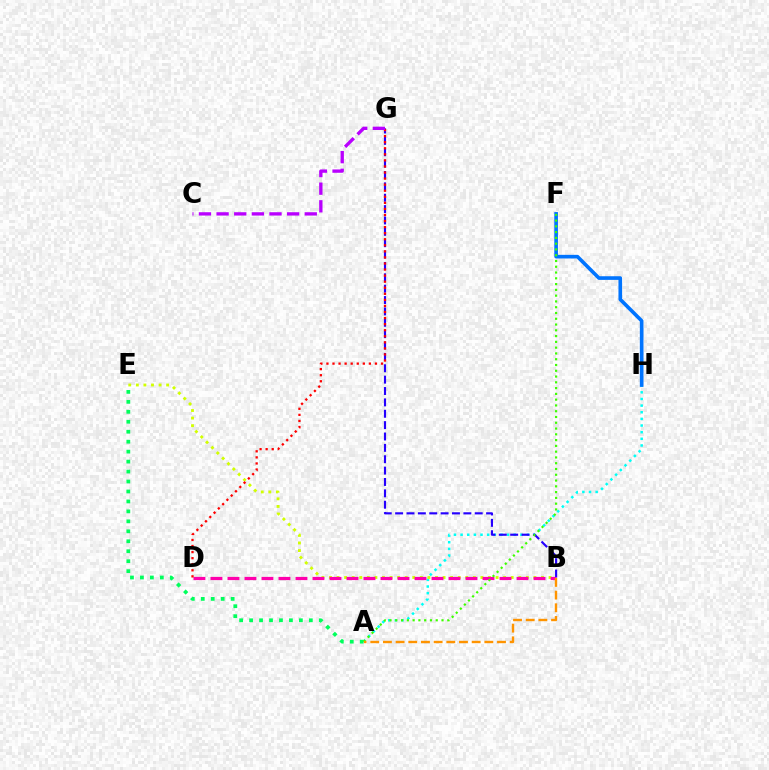{('A', 'H'): [{'color': '#00fff6', 'line_style': 'dotted', 'thickness': 1.8}], ('B', 'E'): [{'color': '#d1ff00', 'line_style': 'dotted', 'thickness': 2.06}], ('B', 'G'): [{'color': '#2500ff', 'line_style': 'dashed', 'thickness': 1.54}], ('B', 'D'): [{'color': '#ff00ac', 'line_style': 'dashed', 'thickness': 2.31}], ('A', 'E'): [{'color': '#00ff5c', 'line_style': 'dotted', 'thickness': 2.71}], ('F', 'H'): [{'color': '#0074ff', 'line_style': 'solid', 'thickness': 2.62}], ('A', 'F'): [{'color': '#3dff00', 'line_style': 'dotted', 'thickness': 1.57}], ('D', 'G'): [{'color': '#ff0000', 'line_style': 'dotted', 'thickness': 1.65}], ('A', 'B'): [{'color': '#ff9400', 'line_style': 'dashed', 'thickness': 1.72}], ('C', 'G'): [{'color': '#b900ff', 'line_style': 'dashed', 'thickness': 2.4}]}